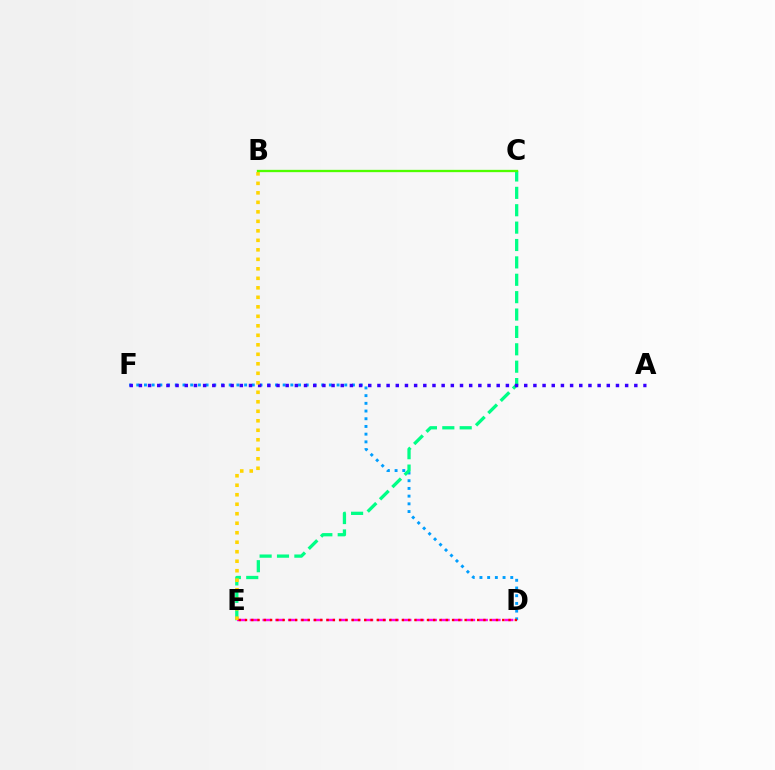{('D', 'F'): [{'color': '#009eff', 'line_style': 'dotted', 'thickness': 2.09}], ('C', 'E'): [{'color': '#00ff86', 'line_style': 'dashed', 'thickness': 2.36}], ('D', 'E'): [{'color': '#ff00ed', 'line_style': 'dashed', 'thickness': 1.73}, {'color': '#ff0000', 'line_style': 'dotted', 'thickness': 1.7}], ('A', 'F'): [{'color': '#3700ff', 'line_style': 'dotted', 'thickness': 2.49}], ('B', 'E'): [{'color': '#ffd500', 'line_style': 'dotted', 'thickness': 2.58}], ('B', 'C'): [{'color': '#4fff00', 'line_style': 'solid', 'thickness': 1.66}]}